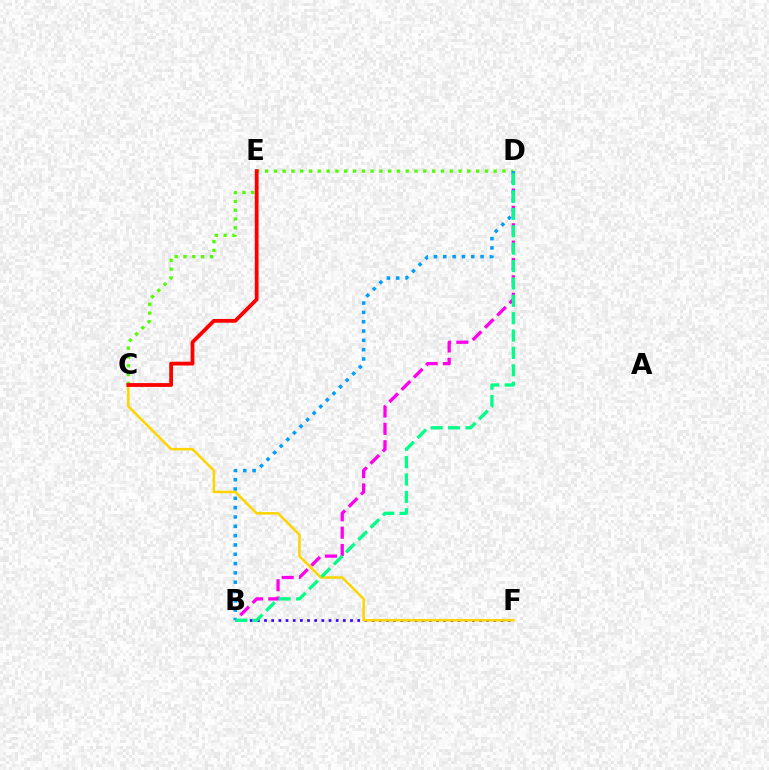{('B', 'D'): [{'color': '#ff00ed', 'line_style': 'dashed', 'thickness': 2.36}, {'color': '#009eff', 'line_style': 'dotted', 'thickness': 2.53}, {'color': '#00ff86', 'line_style': 'dashed', 'thickness': 2.36}], ('C', 'D'): [{'color': '#4fff00', 'line_style': 'dotted', 'thickness': 2.39}], ('B', 'F'): [{'color': '#3700ff', 'line_style': 'dotted', 'thickness': 1.95}], ('C', 'F'): [{'color': '#ffd500', 'line_style': 'solid', 'thickness': 1.82}], ('C', 'E'): [{'color': '#ff0000', 'line_style': 'solid', 'thickness': 2.73}]}